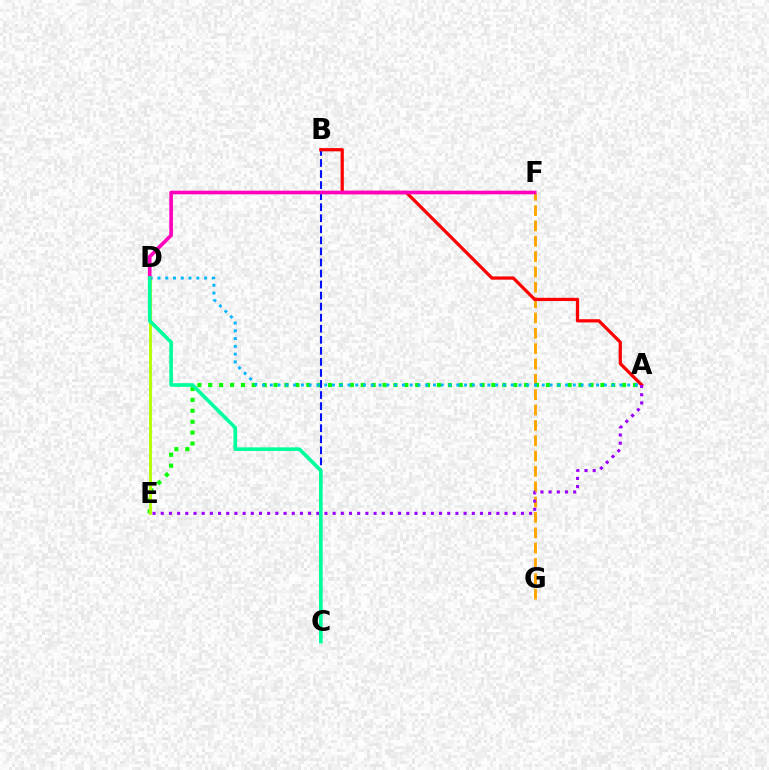{('F', 'G'): [{'color': '#ffa500', 'line_style': 'dashed', 'thickness': 2.08}], ('A', 'E'): [{'color': '#08ff00', 'line_style': 'dotted', 'thickness': 2.96}, {'color': '#9b00ff', 'line_style': 'dotted', 'thickness': 2.22}], ('B', 'C'): [{'color': '#0010ff', 'line_style': 'dashed', 'thickness': 1.5}], ('A', 'B'): [{'color': '#ff0000', 'line_style': 'solid', 'thickness': 2.33}], ('D', 'E'): [{'color': '#b3ff00', 'line_style': 'solid', 'thickness': 2.06}], ('A', 'D'): [{'color': '#00b5ff', 'line_style': 'dotted', 'thickness': 2.11}], ('D', 'F'): [{'color': '#ff00bd', 'line_style': 'solid', 'thickness': 2.62}], ('C', 'D'): [{'color': '#00ff9d', 'line_style': 'solid', 'thickness': 2.62}]}